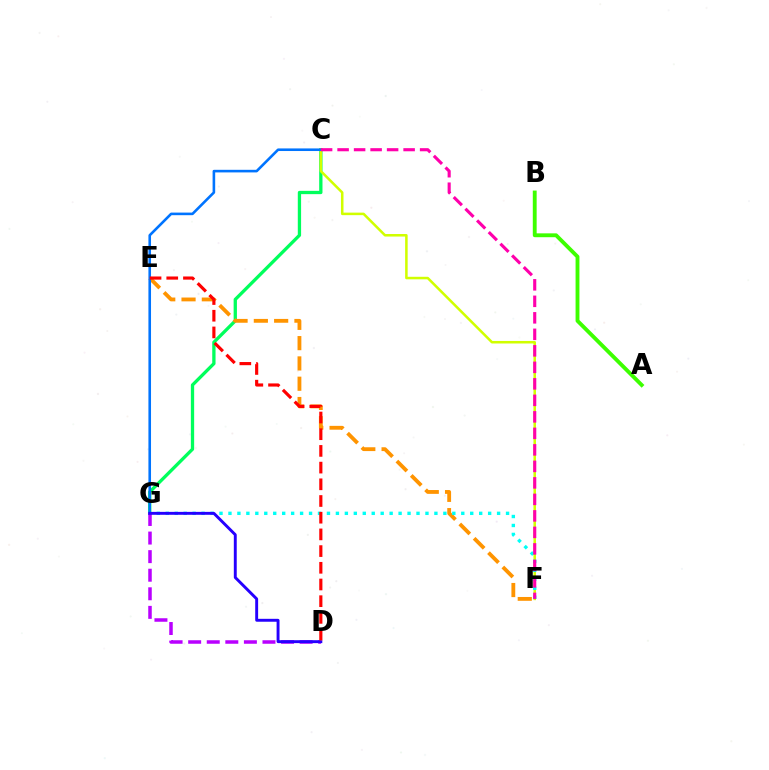{('C', 'G'): [{'color': '#00ff5c', 'line_style': 'solid', 'thickness': 2.38}, {'color': '#0074ff', 'line_style': 'solid', 'thickness': 1.87}], ('E', 'F'): [{'color': '#ff9400', 'line_style': 'dashed', 'thickness': 2.76}], ('C', 'F'): [{'color': '#d1ff00', 'line_style': 'solid', 'thickness': 1.82}, {'color': '#ff00ac', 'line_style': 'dashed', 'thickness': 2.24}], ('F', 'G'): [{'color': '#00fff6', 'line_style': 'dotted', 'thickness': 2.43}], ('D', 'G'): [{'color': '#b900ff', 'line_style': 'dashed', 'thickness': 2.52}, {'color': '#2500ff', 'line_style': 'solid', 'thickness': 2.1}], ('A', 'B'): [{'color': '#3dff00', 'line_style': 'solid', 'thickness': 2.78}], ('D', 'E'): [{'color': '#ff0000', 'line_style': 'dashed', 'thickness': 2.27}]}